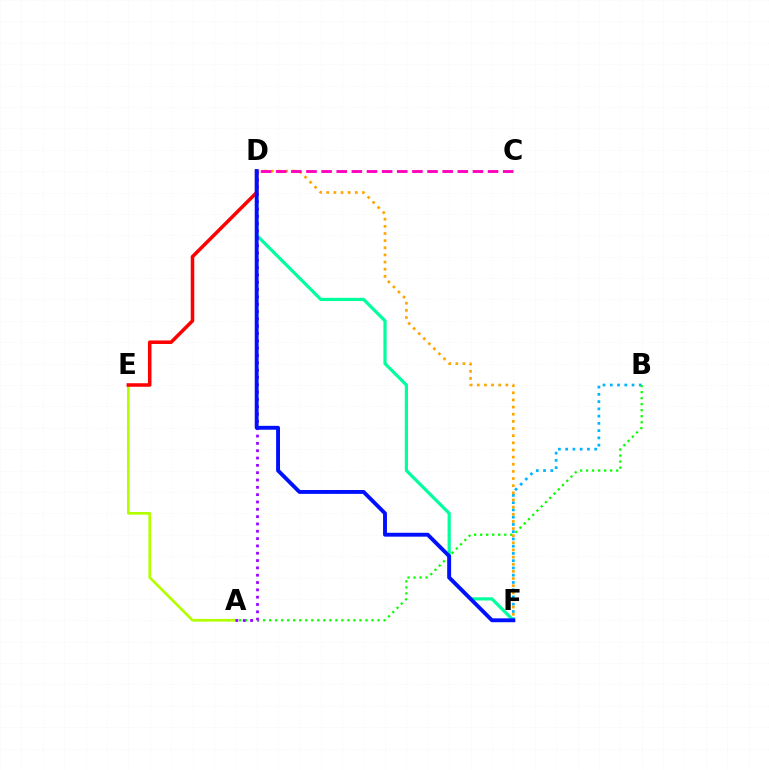{('B', 'F'): [{'color': '#00b5ff', 'line_style': 'dotted', 'thickness': 1.97}], ('A', 'B'): [{'color': '#08ff00', 'line_style': 'dotted', 'thickness': 1.64}], ('A', 'E'): [{'color': '#b3ff00', 'line_style': 'solid', 'thickness': 1.94}], ('D', 'F'): [{'color': '#00ff9d', 'line_style': 'solid', 'thickness': 2.3}, {'color': '#ffa500', 'line_style': 'dotted', 'thickness': 1.94}, {'color': '#0010ff', 'line_style': 'solid', 'thickness': 2.79}], ('D', 'E'): [{'color': '#ff0000', 'line_style': 'solid', 'thickness': 2.54}], ('A', 'D'): [{'color': '#9b00ff', 'line_style': 'dotted', 'thickness': 1.99}], ('C', 'D'): [{'color': '#ff00bd', 'line_style': 'dashed', 'thickness': 2.06}]}